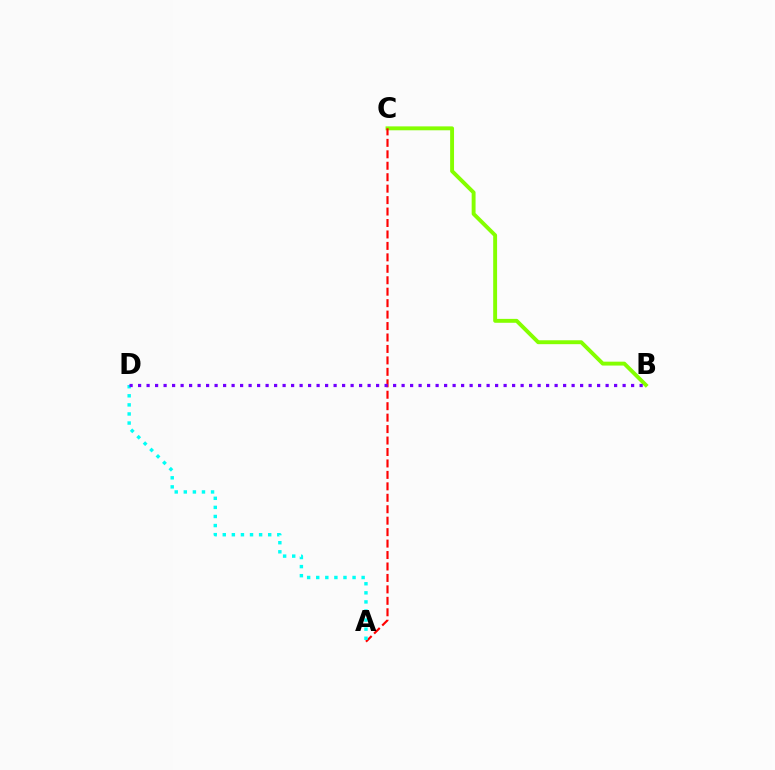{('B', 'C'): [{'color': '#84ff00', 'line_style': 'solid', 'thickness': 2.81}], ('A', 'C'): [{'color': '#ff0000', 'line_style': 'dashed', 'thickness': 1.56}], ('A', 'D'): [{'color': '#00fff6', 'line_style': 'dotted', 'thickness': 2.47}], ('B', 'D'): [{'color': '#7200ff', 'line_style': 'dotted', 'thickness': 2.31}]}